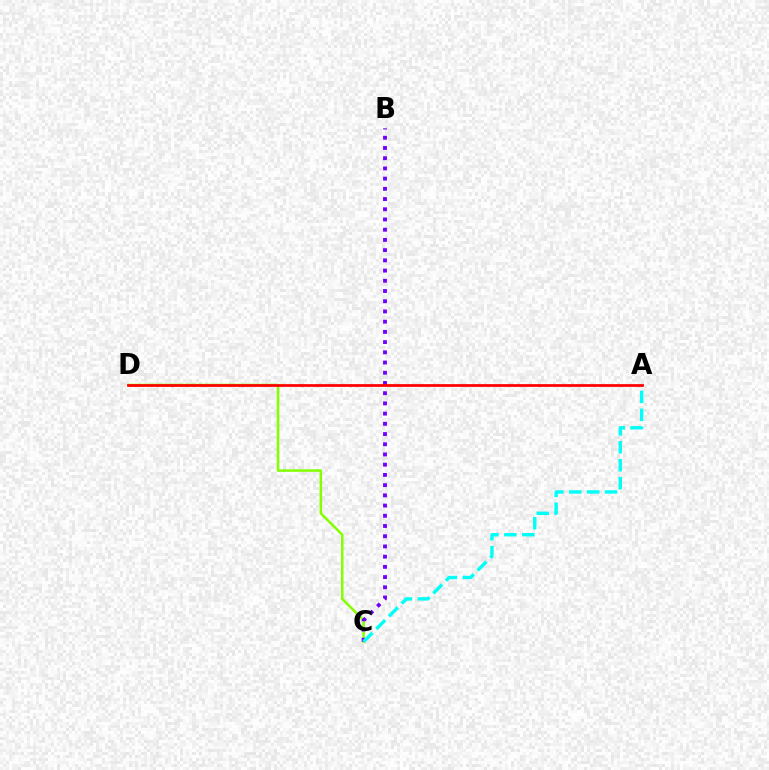{('C', 'D'): [{'color': '#84ff00', 'line_style': 'solid', 'thickness': 1.82}], ('B', 'C'): [{'color': '#7200ff', 'line_style': 'dotted', 'thickness': 2.78}], ('A', 'C'): [{'color': '#00fff6', 'line_style': 'dashed', 'thickness': 2.44}], ('A', 'D'): [{'color': '#ff0000', 'line_style': 'solid', 'thickness': 1.97}]}